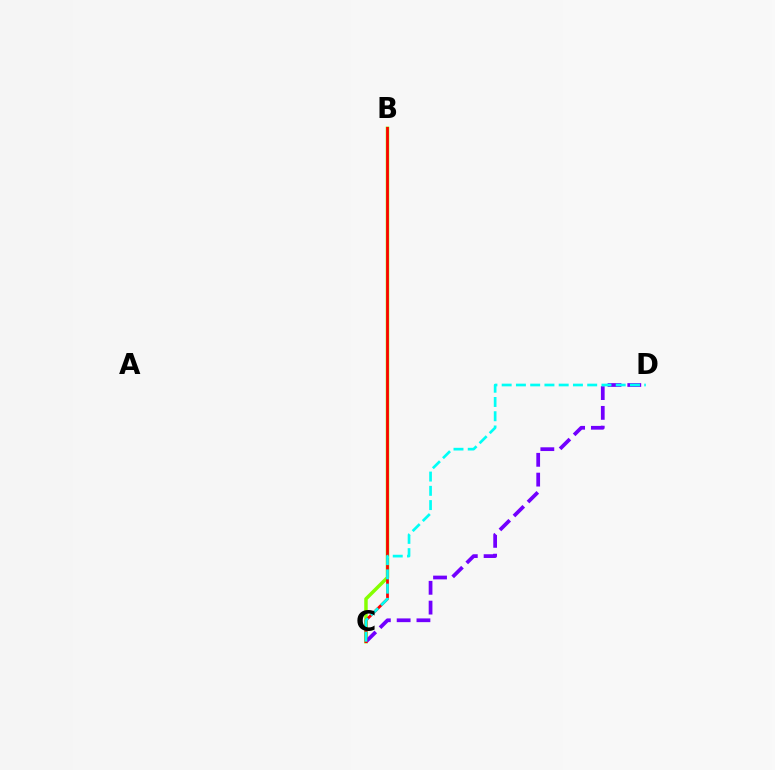{('B', 'C'): [{'color': '#84ff00', 'line_style': 'solid', 'thickness': 2.5}, {'color': '#ff0000', 'line_style': 'solid', 'thickness': 1.99}], ('C', 'D'): [{'color': '#7200ff', 'line_style': 'dashed', 'thickness': 2.69}, {'color': '#00fff6', 'line_style': 'dashed', 'thickness': 1.94}]}